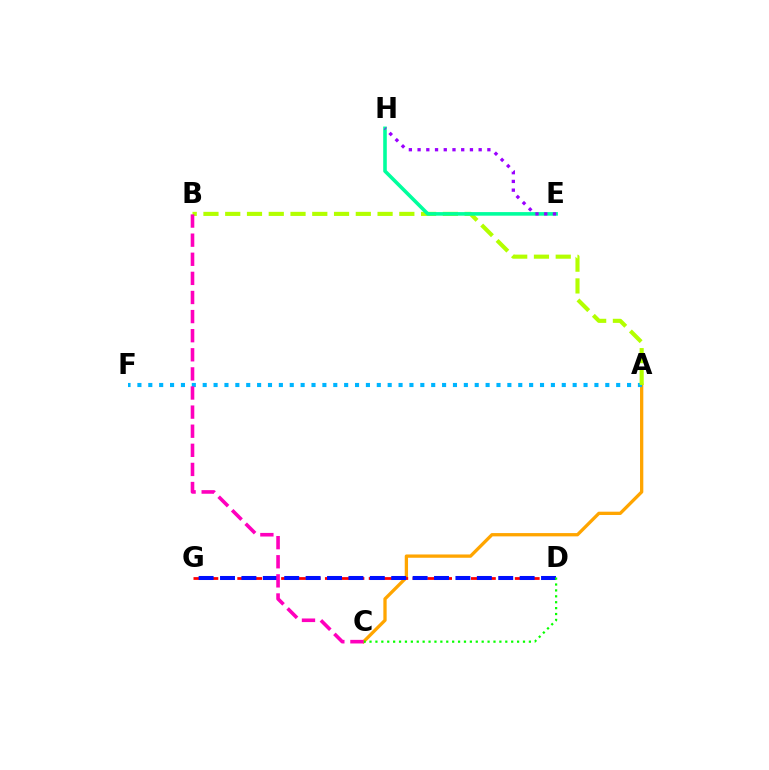{('A', 'C'): [{'color': '#ffa500', 'line_style': 'solid', 'thickness': 2.37}], ('D', 'G'): [{'color': '#ff0000', 'line_style': 'dashed', 'thickness': 1.98}, {'color': '#0010ff', 'line_style': 'dashed', 'thickness': 2.91}], ('A', 'F'): [{'color': '#00b5ff', 'line_style': 'dotted', 'thickness': 2.96}], ('C', 'D'): [{'color': '#08ff00', 'line_style': 'dotted', 'thickness': 1.6}], ('A', 'B'): [{'color': '#b3ff00', 'line_style': 'dashed', 'thickness': 2.96}], ('E', 'H'): [{'color': '#00ff9d', 'line_style': 'solid', 'thickness': 2.58}, {'color': '#9b00ff', 'line_style': 'dotted', 'thickness': 2.37}], ('B', 'C'): [{'color': '#ff00bd', 'line_style': 'dashed', 'thickness': 2.6}]}